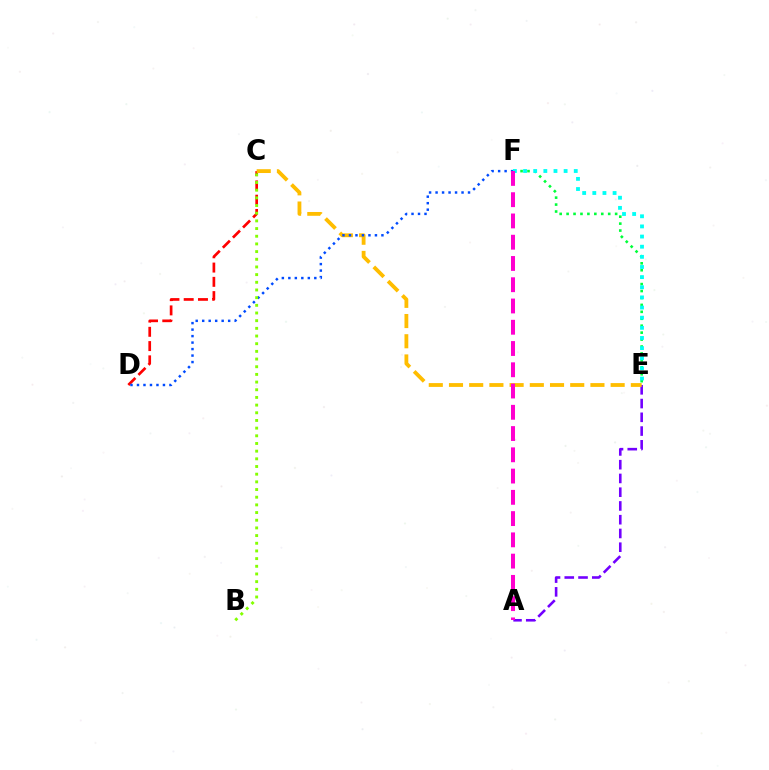{('A', 'E'): [{'color': '#7200ff', 'line_style': 'dashed', 'thickness': 1.87}], ('C', 'D'): [{'color': '#ff0000', 'line_style': 'dashed', 'thickness': 1.94}], ('C', 'E'): [{'color': '#ffbd00', 'line_style': 'dashed', 'thickness': 2.75}], ('D', 'F'): [{'color': '#004bff', 'line_style': 'dotted', 'thickness': 1.76}], ('E', 'F'): [{'color': '#00ff39', 'line_style': 'dotted', 'thickness': 1.88}, {'color': '#00fff6', 'line_style': 'dotted', 'thickness': 2.75}], ('A', 'F'): [{'color': '#ff00cf', 'line_style': 'dashed', 'thickness': 2.89}], ('B', 'C'): [{'color': '#84ff00', 'line_style': 'dotted', 'thickness': 2.09}]}